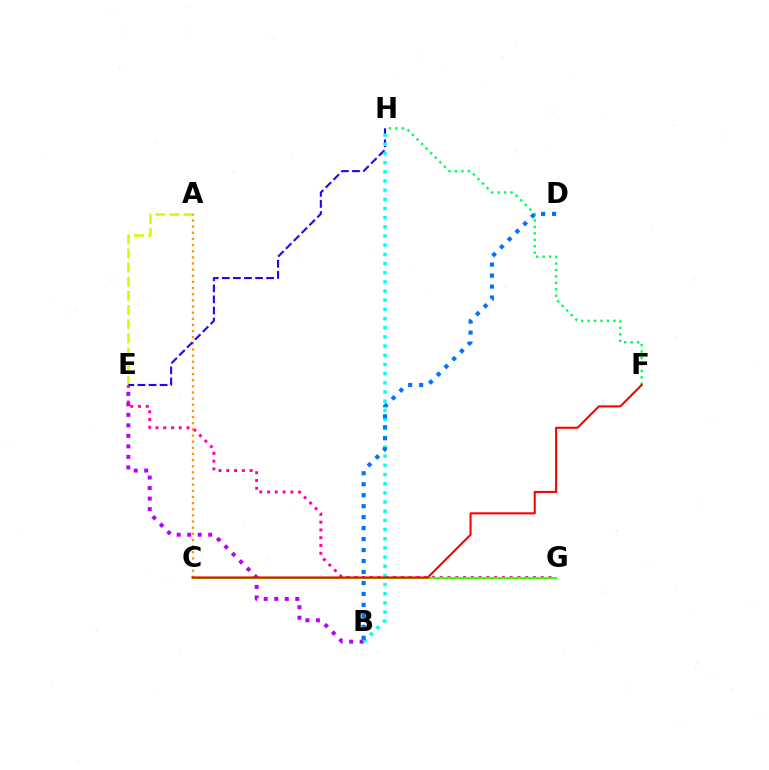{('E', 'G'): [{'color': '#ff00ac', 'line_style': 'dotted', 'thickness': 2.11}], ('B', 'E'): [{'color': '#b900ff', 'line_style': 'dotted', 'thickness': 2.86}], ('F', 'H'): [{'color': '#00ff5c', 'line_style': 'dotted', 'thickness': 1.75}], ('A', 'E'): [{'color': '#d1ff00', 'line_style': 'dashed', 'thickness': 1.92}], ('A', 'C'): [{'color': '#ff9400', 'line_style': 'dotted', 'thickness': 1.67}], ('E', 'H'): [{'color': '#2500ff', 'line_style': 'dashed', 'thickness': 1.51}], ('B', 'H'): [{'color': '#00fff6', 'line_style': 'dotted', 'thickness': 2.49}], ('C', 'G'): [{'color': '#3dff00', 'line_style': 'solid', 'thickness': 1.56}], ('C', 'F'): [{'color': '#ff0000', 'line_style': 'solid', 'thickness': 1.5}], ('B', 'D'): [{'color': '#0074ff', 'line_style': 'dotted', 'thickness': 2.98}]}